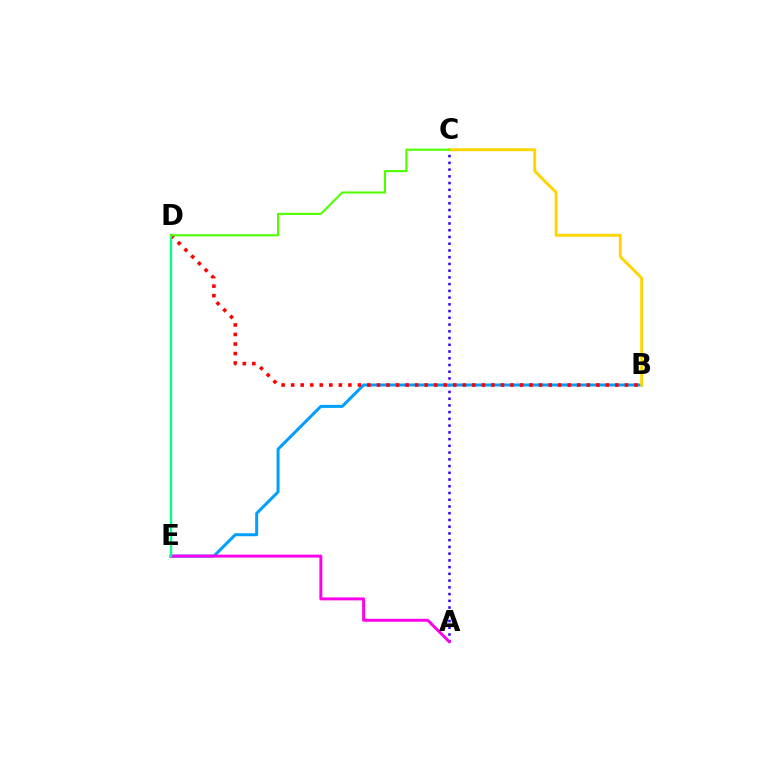{('A', 'C'): [{'color': '#3700ff', 'line_style': 'dotted', 'thickness': 1.83}], ('B', 'E'): [{'color': '#009eff', 'line_style': 'solid', 'thickness': 2.16}], ('A', 'E'): [{'color': '#ff00ed', 'line_style': 'solid', 'thickness': 2.12}], ('B', 'C'): [{'color': '#ffd500', 'line_style': 'solid', 'thickness': 2.09}], ('B', 'D'): [{'color': '#ff0000', 'line_style': 'dotted', 'thickness': 2.59}], ('D', 'E'): [{'color': '#00ff86', 'line_style': 'solid', 'thickness': 1.68}], ('C', 'D'): [{'color': '#4fff00', 'line_style': 'solid', 'thickness': 1.52}]}